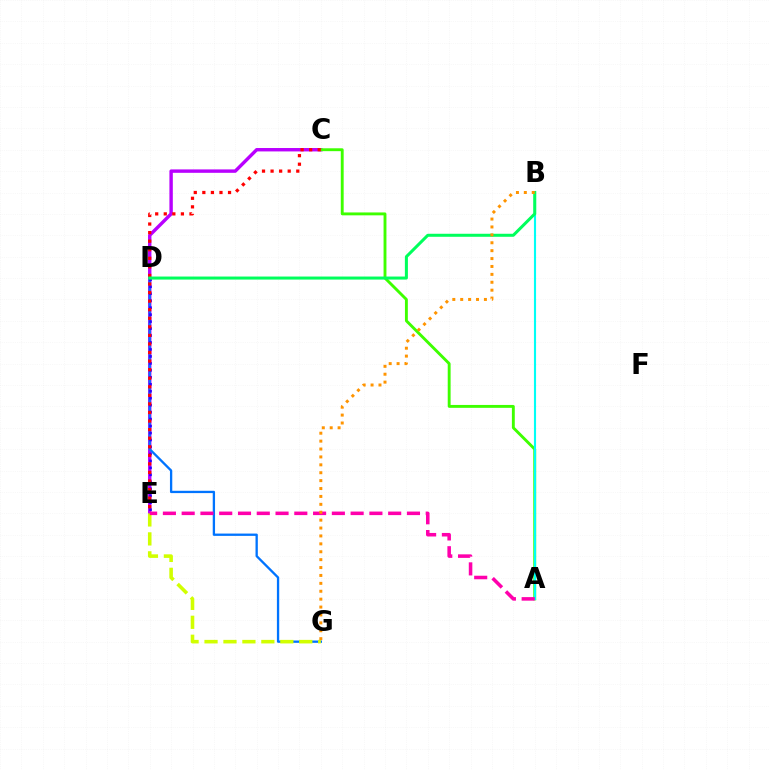{('C', 'E'): [{'color': '#b900ff', 'line_style': 'solid', 'thickness': 2.45}, {'color': '#ff0000', 'line_style': 'dotted', 'thickness': 2.33}], ('D', 'G'): [{'color': '#0074ff', 'line_style': 'solid', 'thickness': 1.67}], ('A', 'C'): [{'color': '#3dff00', 'line_style': 'solid', 'thickness': 2.08}], ('D', 'E'): [{'color': '#2500ff', 'line_style': 'dotted', 'thickness': 1.89}], ('A', 'B'): [{'color': '#00fff6', 'line_style': 'solid', 'thickness': 1.53}], ('E', 'G'): [{'color': '#d1ff00', 'line_style': 'dashed', 'thickness': 2.57}], ('B', 'D'): [{'color': '#00ff5c', 'line_style': 'solid', 'thickness': 2.18}], ('A', 'E'): [{'color': '#ff00ac', 'line_style': 'dashed', 'thickness': 2.55}], ('B', 'G'): [{'color': '#ff9400', 'line_style': 'dotted', 'thickness': 2.15}]}